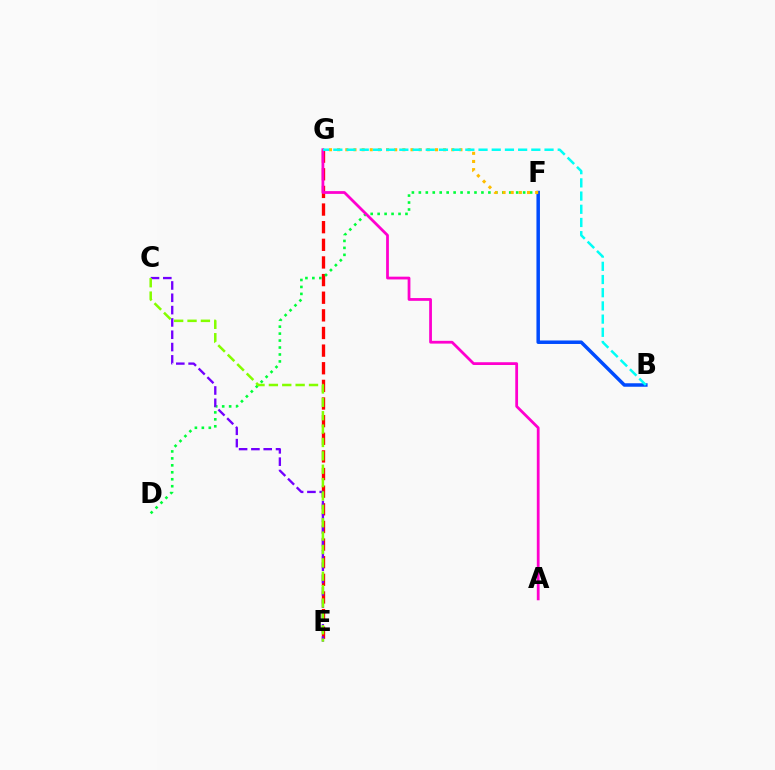{('E', 'G'): [{'color': '#ff0000', 'line_style': 'dashed', 'thickness': 2.4}], ('D', 'F'): [{'color': '#00ff39', 'line_style': 'dotted', 'thickness': 1.89}], ('B', 'F'): [{'color': '#004bff', 'line_style': 'solid', 'thickness': 2.52}], ('C', 'E'): [{'color': '#7200ff', 'line_style': 'dashed', 'thickness': 1.67}, {'color': '#84ff00', 'line_style': 'dashed', 'thickness': 1.82}], ('F', 'G'): [{'color': '#ffbd00', 'line_style': 'dotted', 'thickness': 2.21}], ('A', 'G'): [{'color': '#ff00cf', 'line_style': 'solid', 'thickness': 2.0}], ('B', 'G'): [{'color': '#00fff6', 'line_style': 'dashed', 'thickness': 1.79}]}